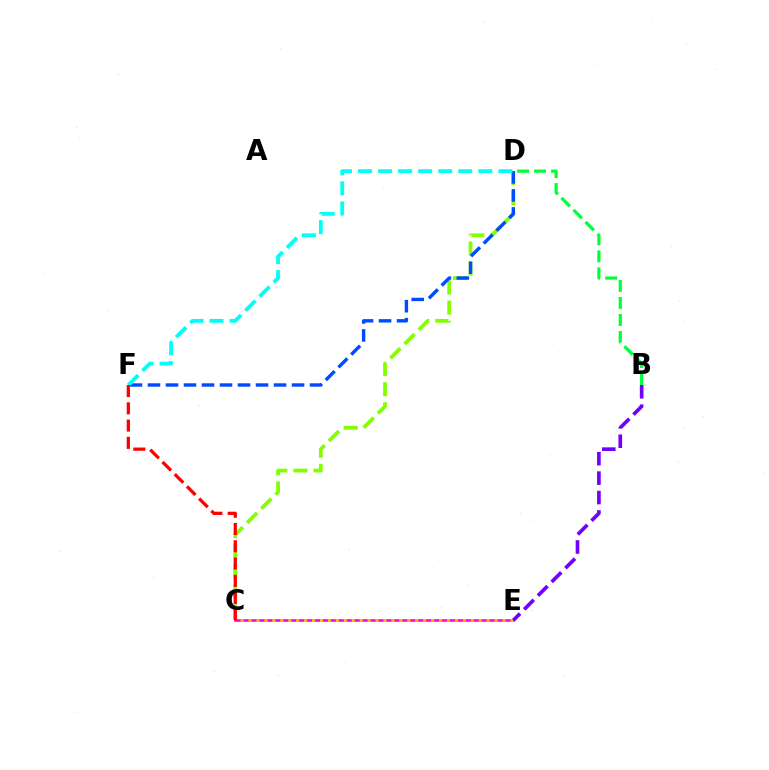{('C', 'D'): [{'color': '#84ff00', 'line_style': 'dashed', 'thickness': 2.73}], ('B', 'D'): [{'color': '#00ff39', 'line_style': 'dashed', 'thickness': 2.31}], ('C', 'E'): [{'color': '#ff00cf', 'line_style': 'solid', 'thickness': 1.84}, {'color': '#ffbd00', 'line_style': 'dotted', 'thickness': 2.16}], ('D', 'F'): [{'color': '#004bff', 'line_style': 'dashed', 'thickness': 2.45}, {'color': '#00fff6', 'line_style': 'dashed', 'thickness': 2.72}], ('B', 'E'): [{'color': '#7200ff', 'line_style': 'dashed', 'thickness': 2.64}], ('C', 'F'): [{'color': '#ff0000', 'line_style': 'dashed', 'thickness': 2.35}]}